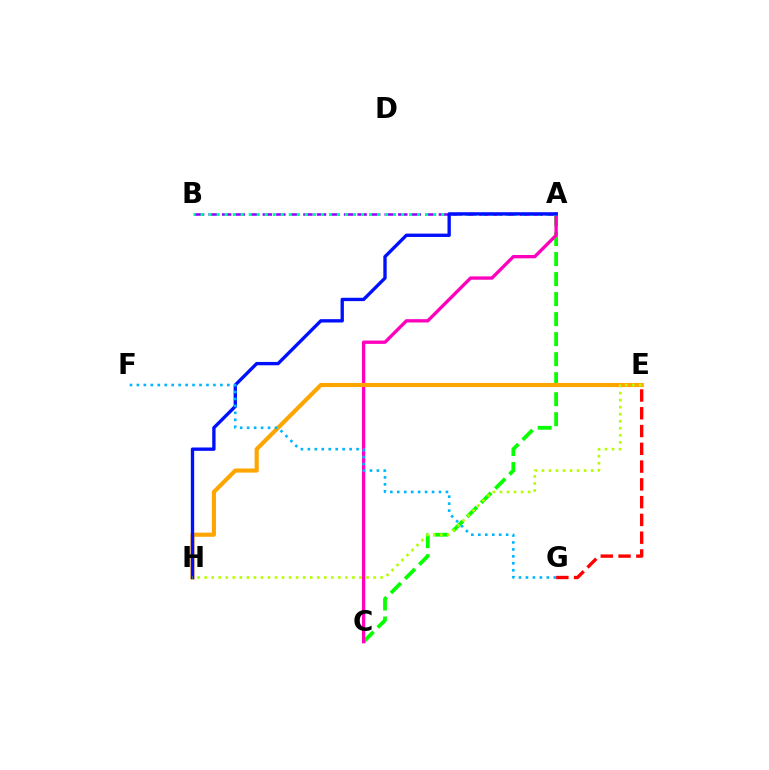{('A', 'B'): [{'color': '#9b00ff', 'line_style': 'dashed', 'thickness': 1.84}, {'color': '#00ff9d', 'line_style': 'dotted', 'thickness': 2.18}], ('A', 'C'): [{'color': '#08ff00', 'line_style': 'dashed', 'thickness': 2.72}, {'color': '#ff00bd', 'line_style': 'solid', 'thickness': 2.4}], ('E', 'H'): [{'color': '#ffa500', 'line_style': 'solid', 'thickness': 2.97}, {'color': '#b3ff00', 'line_style': 'dotted', 'thickness': 1.91}], ('E', 'G'): [{'color': '#ff0000', 'line_style': 'dashed', 'thickness': 2.41}], ('A', 'H'): [{'color': '#0010ff', 'line_style': 'solid', 'thickness': 2.41}], ('F', 'G'): [{'color': '#00b5ff', 'line_style': 'dotted', 'thickness': 1.89}]}